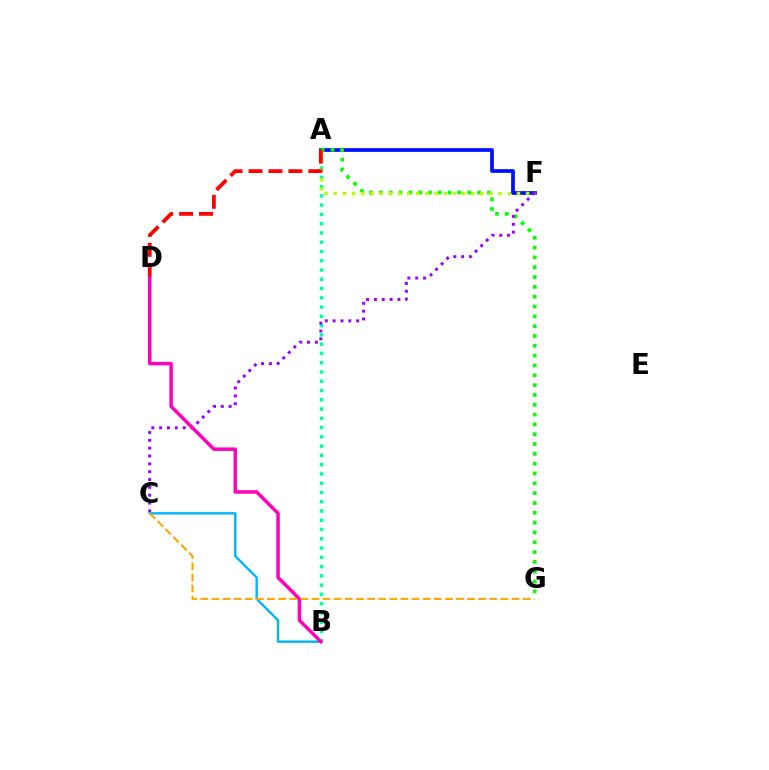{('A', 'F'): [{'color': '#0010ff', 'line_style': 'solid', 'thickness': 2.69}, {'color': '#b3ff00', 'line_style': 'dotted', 'thickness': 2.49}], ('A', 'B'): [{'color': '#00ff9d', 'line_style': 'dotted', 'thickness': 2.52}], ('A', 'G'): [{'color': '#08ff00', 'line_style': 'dotted', 'thickness': 2.67}], ('C', 'F'): [{'color': '#9b00ff', 'line_style': 'dotted', 'thickness': 2.13}], ('B', 'C'): [{'color': '#00b5ff', 'line_style': 'solid', 'thickness': 1.71}], ('B', 'D'): [{'color': '#ff00bd', 'line_style': 'solid', 'thickness': 2.51}], ('C', 'G'): [{'color': '#ffa500', 'line_style': 'dashed', 'thickness': 1.51}], ('A', 'D'): [{'color': '#ff0000', 'line_style': 'dashed', 'thickness': 2.71}]}